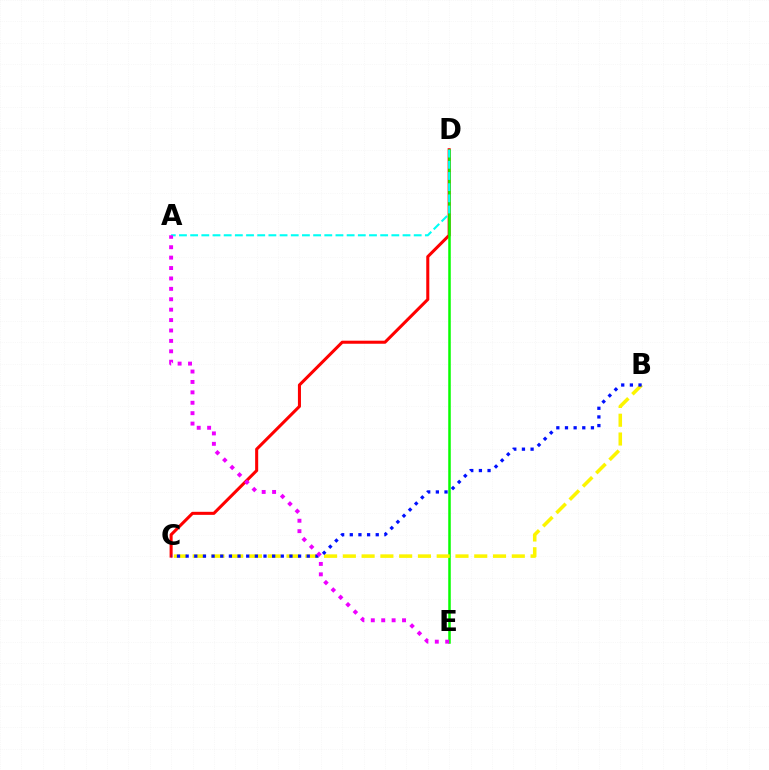{('C', 'D'): [{'color': '#ff0000', 'line_style': 'solid', 'thickness': 2.2}], ('D', 'E'): [{'color': '#08ff00', 'line_style': 'solid', 'thickness': 1.82}], ('B', 'C'): [{'color': '#fcf500', 'line_style': 'dashed', 'thickness': 2.55}, {'color': '#0010ff', 'line_style': 'dotted', 'thickness': 2.35}], ('A', 'D'): [{'color': '#00fff6', 'line_style': 'dashed', 'thickness': 1.52}], ('A', 'E'): [{'color': '#ee00ff', 'line_style': 'dotted', 'thickness': 2.83}]}